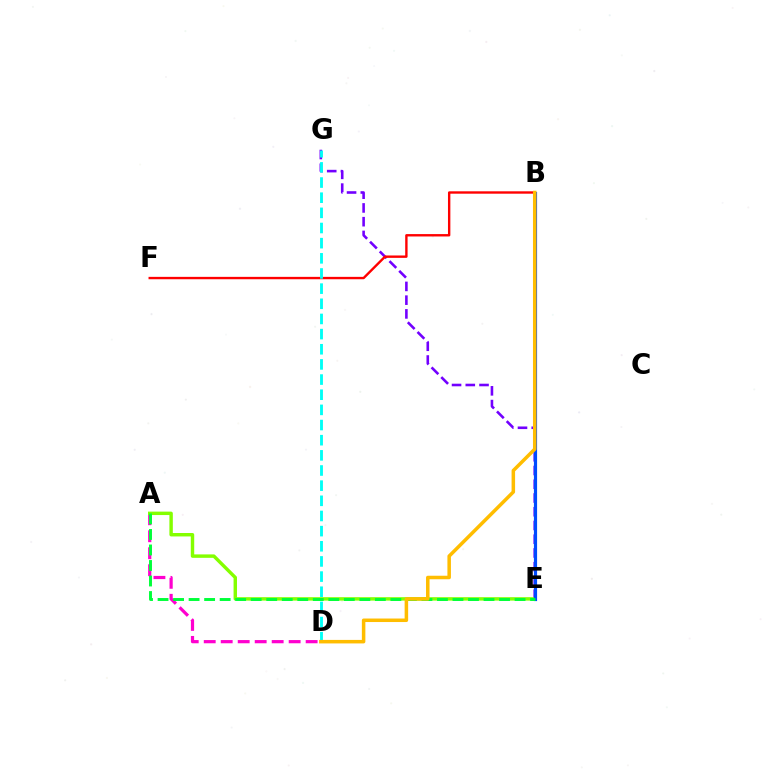{('A', 'D'): [{'color': '#ff00cf', 'line_style': 'dashed', 'thickness': 2.31}], ('E', 'G'): [{'color': '#7200ff', 'line_style': 'dashed', 'thickness': 1.87}], ('A', 'E'): [{'color': '#84ff00', 'line_style': 'solid', 'thickness': 2.47}, {'color': '#00ff39', 'line_style': 'dashed', 'thickness': 2.11}], ('B', 'F'): [{'color': '#ff0000', 'line_style': 'solid', 'thickness': 1.72}], ('B', 'E'): [{'color': '#004bff', 'line_style': 'solid', 'thickness': 2.29}], ('D', 'G'): [{'color': '#00fff6', 'line_style': 'dashed', 'thickness': 2.06}], ('B', 'D'): [{'color': '#ffbd00', 'line_style': 'solid', 'thickness': 2.53}]}